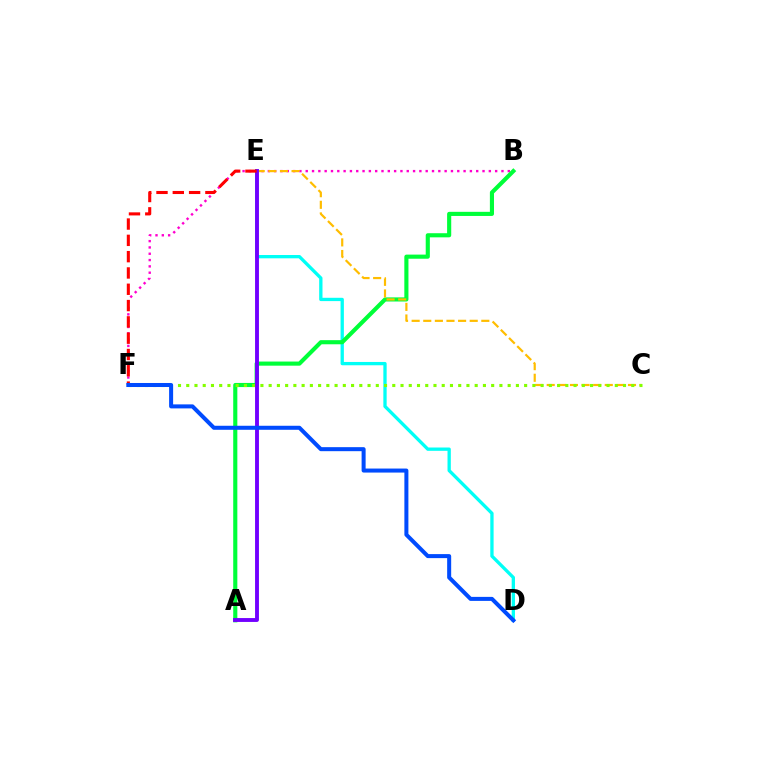{('D', 'E'): [{'color': '#00fff6', 'line_style': 'solid', 'thickness': 2.38}], ('B', 'F'): [{'color': '#ff00cf', 'line_style': 'dotted', 'thickness': 1.72}], ('A', 'B'): [{'color': '#00ff39', 'line_style': 'solid', 'thickness': 2.97}], ('C', 'E'): [{'color': '#ffbd00', 'line_style': 'dashed', 'thickness': 1.58}], ('C', 'F'): [{'color': '#84ff00', 'line_style': 'dotted', 'thickness': 2.24}], ('A', 'E'): [{'color': '#7200ff', 'line_style': 'solid', 'thickness': 2.79}], ('E', 'F'): [{'color': '#ff0000', 'line_style': 'dashed', 'thickness': 2.22}], ('D', 'F'): [{'color': '#004bff', 'line_style': 'solid', 'thickness': 2.89}]}